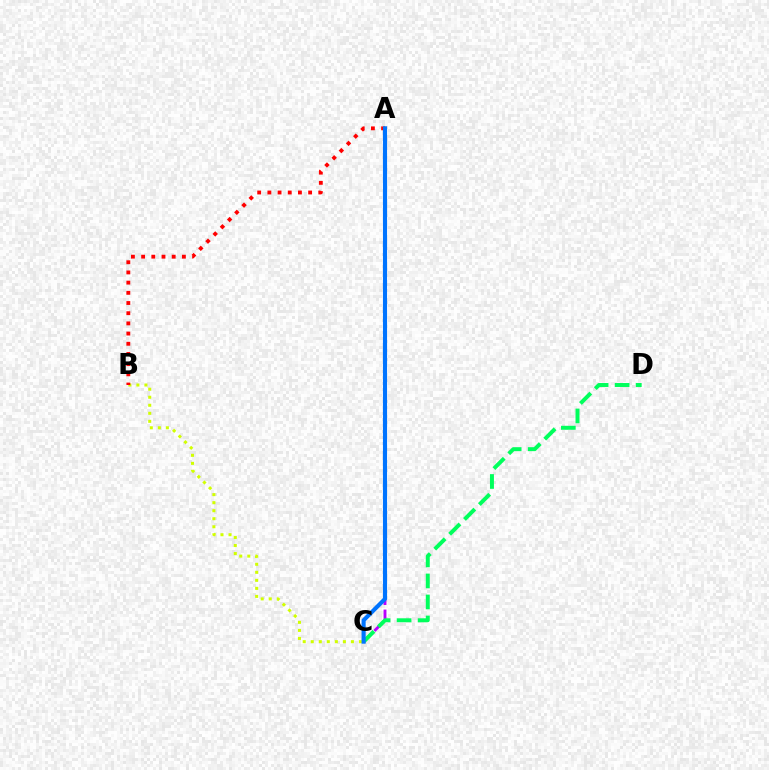{('B', 'C'): [{'color': '#d1ff00', 'line_style': 'dotted', 'thickness': 2.18}], ('A', 'C'): [{'color': '#b900ff', 'line_style': 'dashed', 'thickness': 2.06}, {'color': '#0074ff', 'line_style': 'solid', 'thickness': 2.96}], ('A', 'B'): [{'color': '#ff0000', 'line_style': 'dotted', 'thickness': 2.77}], ('C', 'D'): [{'color': '#00ff5c', 'line_style': 'dashed', 'thickness': 2.85}]}